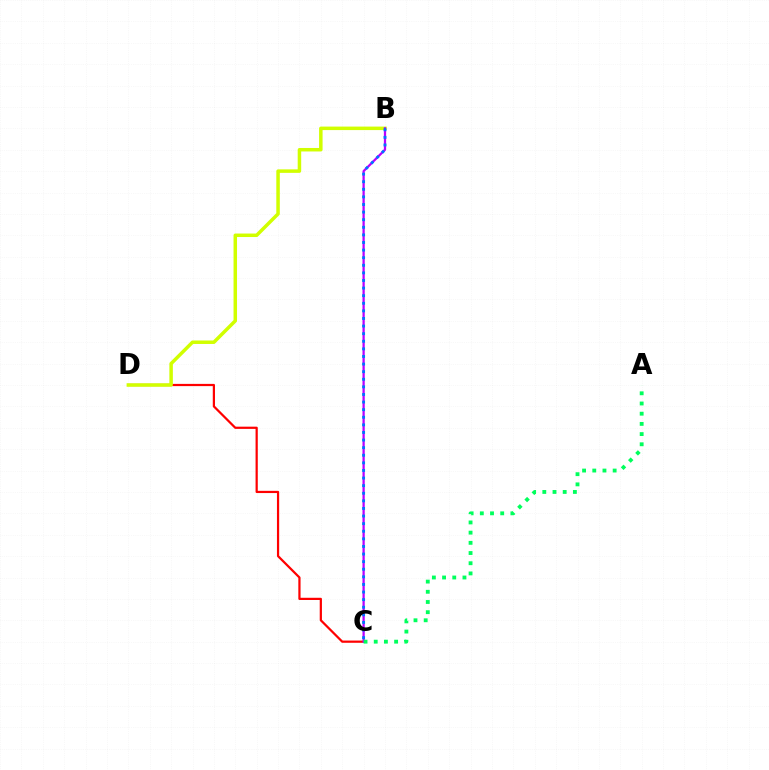{('C', 'D'): [{'color': '#ff0000', 'line_style': 'solid', 'thickness': 1.6}], ('B', 'D'): [{'color': '#d1ff00', 'line_style': 'solid', 'thickness': 2.52}], ('B', 'C'): [{'color': '#b900ff', 'line_style': 'solid', 'thickness': 1.62}, {'color': '#0074ff', 'line_style': 'dotted', 'thickness': 2.06}], ('A', 'C'): [{'color': '#00ff5c', 'line_style': 'dotted', 'thickness': 2.77}]}